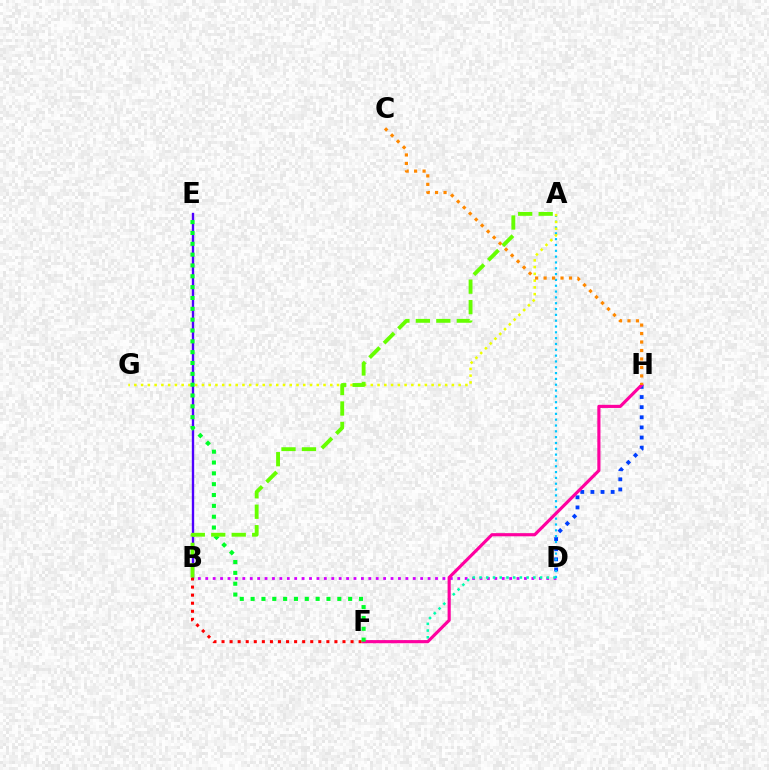{('B', 'E'): [{'color': '#4f00ff', 'line_style': 'solid', 'thickness': 1.7}], ('B', 'D'): [{'color': '#d600ff', 'line_style': 'dotted', 'thickness': 2.01}], ('B', 'F'): [{'color': '#ff0000', 'line_style': 'dotted', 'thickness': 2.19}], ('D', 'H'): [{'color': '#003fff', 'line_style': 'dotted', 'thickness': 2.75}], ('D', 'F'): [{'color': '#00ffaf', 'line_style': 'dotted', 'thickness': 1.83}], ('A', 'D'): [{'color': '#00c7ff', 'line_style': 'dotted', 'thickness': 1.58}], ('A', 'G'): [{'color': '#eeff00', 'line_style': 'dotted', 'thickness': 1.84}], ('F', 'H'): [{'color': '#ff00a0', 'line_style': 'solid', 'thickness': 2.27}], ('C', 'H'): [{'color': '#ff8800', 'line_style': 'dotted', 'thickness': 2.3}], ('E', 'F'): [{'color': '#00ff27', 'line_style': 'dotted', 'thickness': 2.94}], ('A', 'B'): [{'color': '#66ff00', 'line_style': 'dashed', 'thickness': 2.78}]}